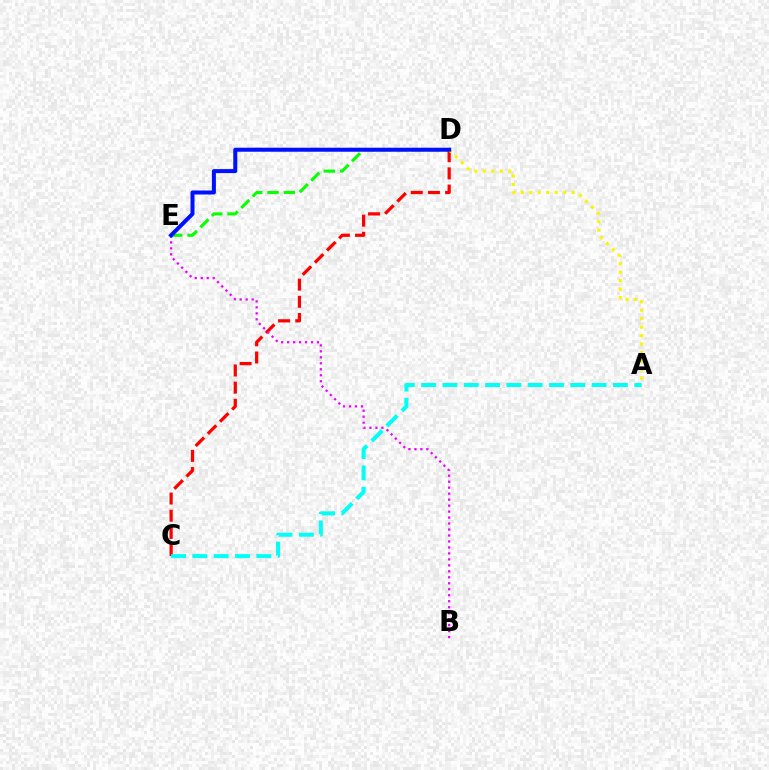{('D', 'E'): [{'color': '#08ff00', 'line_style': 'dashed', 'thickness': 2.21}, {'color': '#0010ff', 'line_style': 'solid', 'thickness': 2.89}], ('C', 'D'): [{'color': '#ff0000', 'line_style': 'dashed', 'thickness': 2.33}], ('B', 'E'): [{'color': '#ee00ff', 'line_style': 'dotted', 'thickness': 1.62}], ('A', 'D'): [{'color': '#fcf500', 'line_style': 'dotted', 'thickness': 2.3}], ('A', 'C'): [{'color': '#00fff6', 'line_style': 'dashed', 'thickness': 2.9}]}